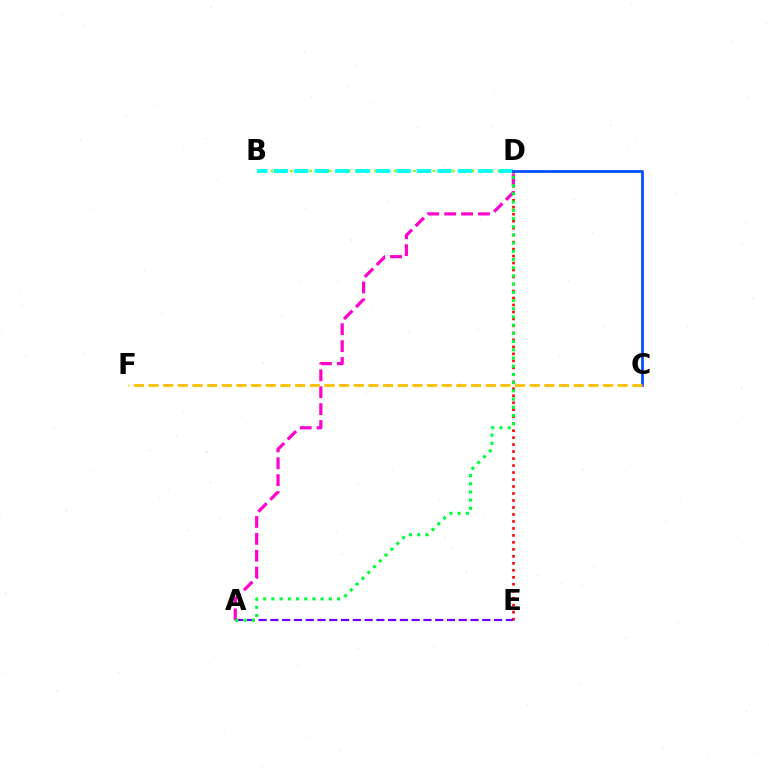{('B', 'D'): [{'color': '#84ff00', 'line_style': 'dotted', 'thickness': 1.76}, {'color': '#00fff6', 'line_style': 'dashed', 'thickness': 2.78}], ('D', 'E'): [{'color': '#ff0000', 'line_style': 'dotted', 'thickness': 1.9}], ('A', 'E'): [{'color': '#7200ff', 'line_style': 'dashed', 'thickness': 1.6}], ('C', 'D'): [{'color': '#004bff', 'line_style': 'solid', 'thickness': 1.94}], ('A', 'D'): [{'color': '#ff00cf', 'line_style': 'dashed', 'thickness': 2.29}, {'color': '#00ff39', 'line_style': 'dotted', 'thickness': 2.23}], ('C', 'F'): [{'color': '#ffbd00', 'line_style': 'dashed', 'thickness': 1.99}]}